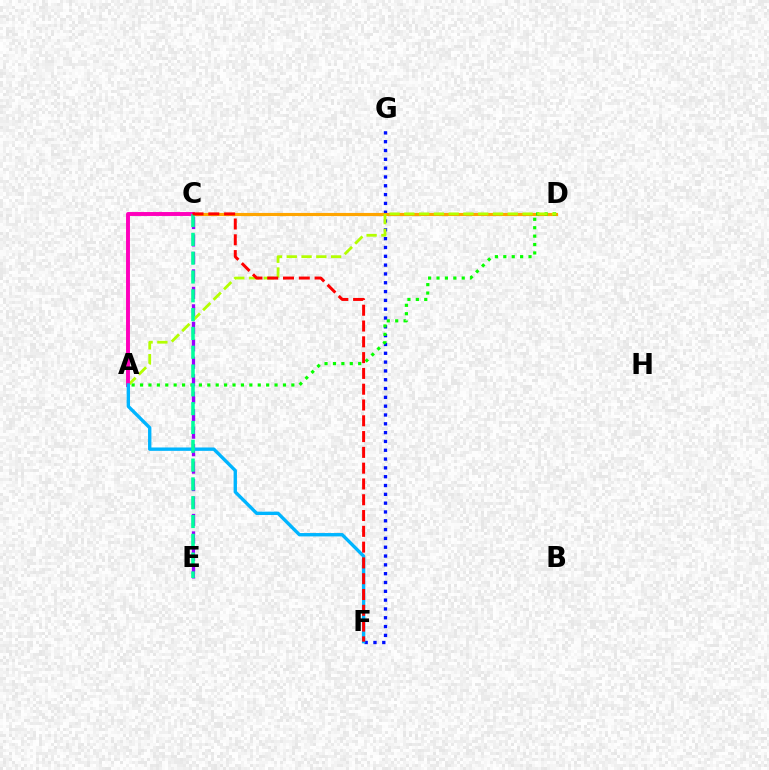{('F', 'G'): [{'color': '#0010ff', 'line_style': 'dotted', 'thickness': 2.4}], ('C', 'D'): [{'color': '#ffa500', 'line_style': 'solid', 'thickness': 2.26}], ('A', 'D'): [{'color': '#08ff00', 'line_style': 'dotted', 'thickness': 2.28}, {'color': '#b3ff00', 'line_style': 'dashed', 'thickness': 2.01}], ('C', 'E'): [{'color': '#9b00ff', 'line_style': 'dashed', 'thickness': 2.37}, {'color': '#00ff9d', 'line_style': 'dashed', 'thickness': 2.56}], ('A', 'C'): [{'color': '#ff00bd', 'line_style': 'solid', 'thickness': 2.83}], ('A', 'F'): [{'color': '#00b5ff', 'line_style': 'solid', 'thickness': 2.42}], ('C', 'F'): [{'color': '#ff0000', 'line_style': 'dashed', 'thickness': 2.15}]}